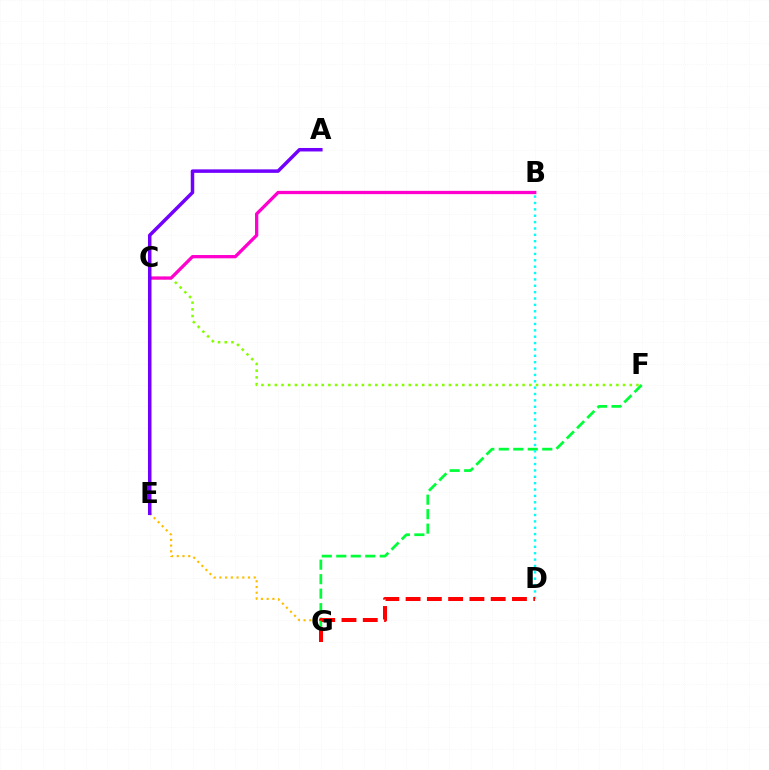{('C', 'F'): [{'color': '#84ff00', 'line_style': 'dotted', 'thickness': 1.82}], ('E', 'G'): [{'color': '#ffbd00', 'line_style': 'dotted', 'thickness': 1.55}], ('F', 'G'): [{'color': '#00ff39', 'line_style': 'dashed', 'thickness': 1.97}], ('B', 'C'): [{'color': '#ff00cf', 'line_style': 'solid', 'thickness': 2.36}], ('B', 'D'): [{'color': '#00fff6', 'line_style': 'dotted', 'thickness': 1.73}], ('C', 'E'): [{'color': '#004bff', 'line_style': 'solid', 'thickness': 1.51}], ('A', 'E'): [{'color': '#7200ff', 'line_style': 'solid', 'thickness': 2.51}], ('D', 'G'): [{'color': '#ff0000', 'line_style': 'dashed', 'thickness': 2.89}]}